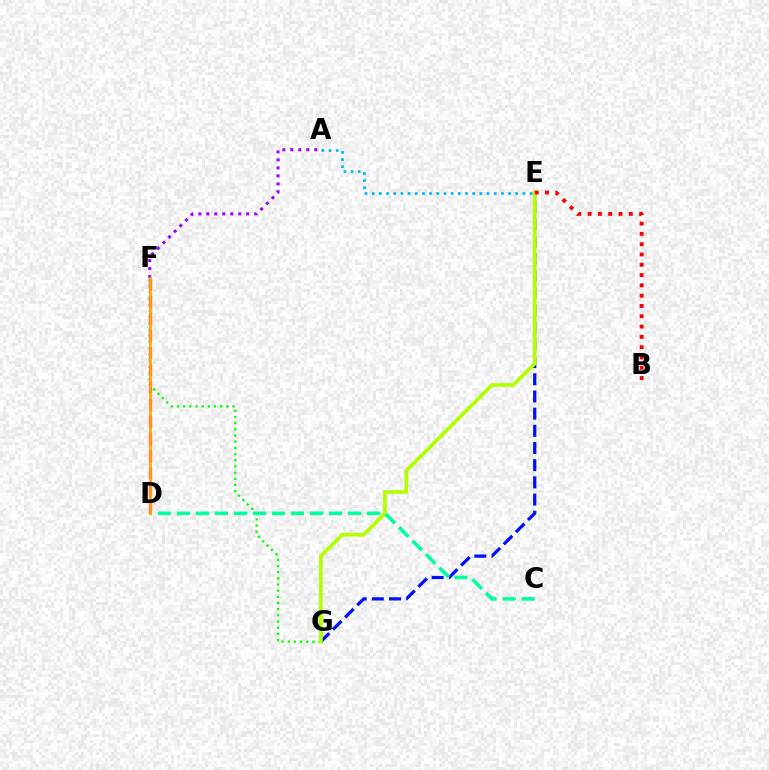{('A', 'E'): [{'color': '#00b5ff', 'line_style': 'dotted', 'thickness': 1.95}], ('A', 'F'): [{'color': '#9b00ff', 'line_style': 'dotted', 'thickness': 2.17}], ('F', 'G'): [{'color': '#08ff00', 'line_style': 'dotted', 'thickness': 1.68}], ('E', 'G'): [{'color': '#0010ff', 'line_style': 'dashed', 'thickness': 2.33}, {'color': '#b3ff00', 'line_style': 'solid', 'thickness': 2.68}], ('B', 'E'): [{'color': '#ff0000', 'line_style': 'dotted', 'thickness': 2.8}], ('C', 'D'): [{'color': '#00ff9d', 'line_style': 'dashed', 'thickness': 2.58}], ('D', 'F'): [{'color': '#ff00bd', 'line_style': 'dashed', 'thickness': 2.33}, {'color': '#ffa500', 'line_style': 'solid', 'thickness': 1.95}]}